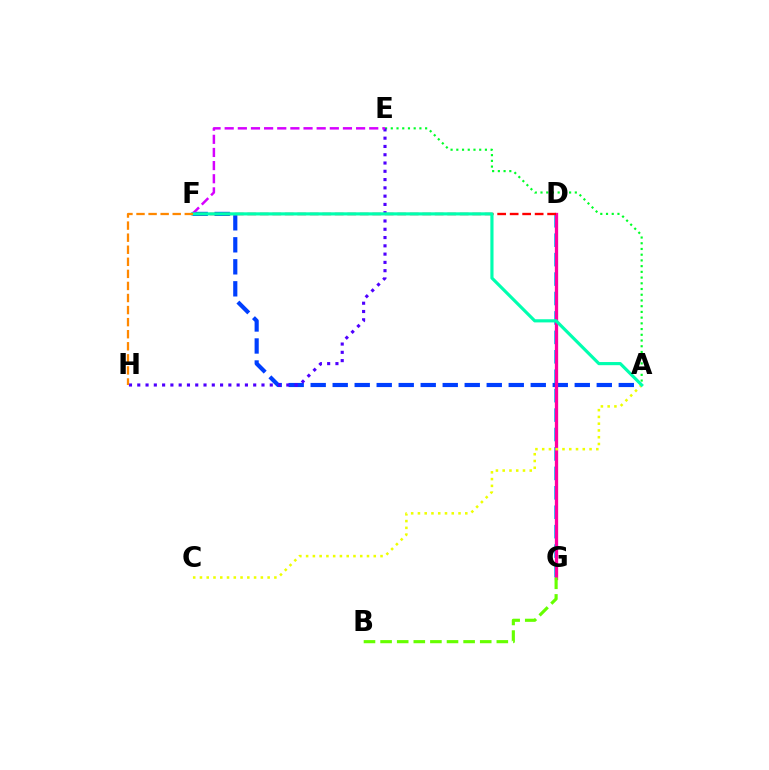{('A', 'F'): [{'color': '#003fff', 'line_style': 'dashed', 'thickness': 2.99}, {'color': '#00ffaf', 'line_style': 'solid', 'thickness': 2.27}], ('A', 'E'): [{'color': '#00ff27', 'line_style': 'dotted', 'thickness': 1.55}], ('E', 'H'): [{'color': '#4f00ff', 'line_style': 'dotted', 'thickness': 2.25}], ('D', 'G'): [{'color': '#00c7ff', 'line_style': 'dashed', 'thickness': 2.64}, {'color': '#ff00a0', 'line_style': 'solid', 'thickness': 2.37}], ('B', 'G'): [{'color': '#66ff00', 'line_style': 'dashed', 'thickness': 2.26}], ('E', 'F'): [{'color': '#d600ff', 'line_style': 'dashed', 'thickness': 1.79}], ('D', 'F'): [{'color': '#ff0000', 'line_style': 'dashed', 'thickness': 1.7}], ('A', 'C'): [{'color': '#eeff00', 'line_style': 'dotted', 'thickness': 1.84}], ('F', 'H'): [{'color': '#ff8800', 'line_style': 'dashed', 'thickness': 1.64}]}